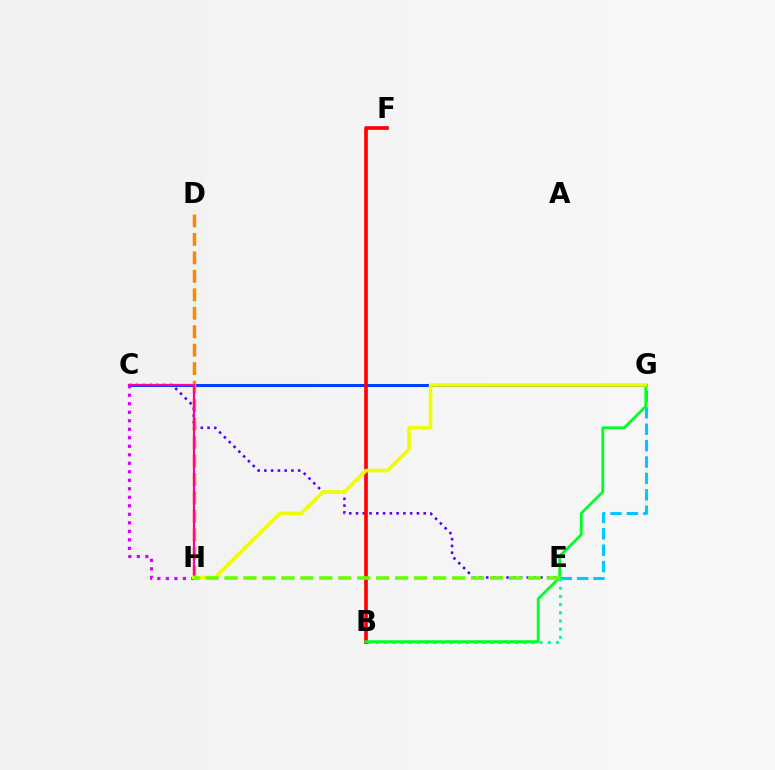{('C', 'G'): [{'color': '#003fff', 'line_style': 'solid', 'thickness': 2.18}], ('C', 'E'): [{'color': '#4f00ff', 'line_style': 'dotted', 'thickness': 1.84}], ('D', 'H'): [{'color': '#ff8800', 'line_style': 'dashed', 'thickness': 2.51}], ('C', 'H'): [{'color': '#ff00a0', 'line_style': 'solid', 'thickness': 1.58}, {'color': '#d600ff', 'line_style': 'dotted', 'thickness': 2.31}], ('E', 'G'): [{'color': '#00c7ff', 'line_style': 'dashed', 'thickness': 2.23}], ('B', 'E'): [{'color': '#00ffaf', 'line_style': 'dotted', 'thickness': 2.22}], ('B', 'F'): [{'color': '#ff0000', 'line_style': 'solid', 'thickness': 2.63}], ('B', 'G'): [{'color': '#00ff27', 'line_style': 'solid', 'thickness': 2.05}], ('G', 'H'): [{'color': '#eeff00', 'line_style': 'solid', 'thickness': 2.58}], ('E', 'H'): [{'color': '#66ff00', 'line_style': 'dashed', 'thickness': 2.58}]}